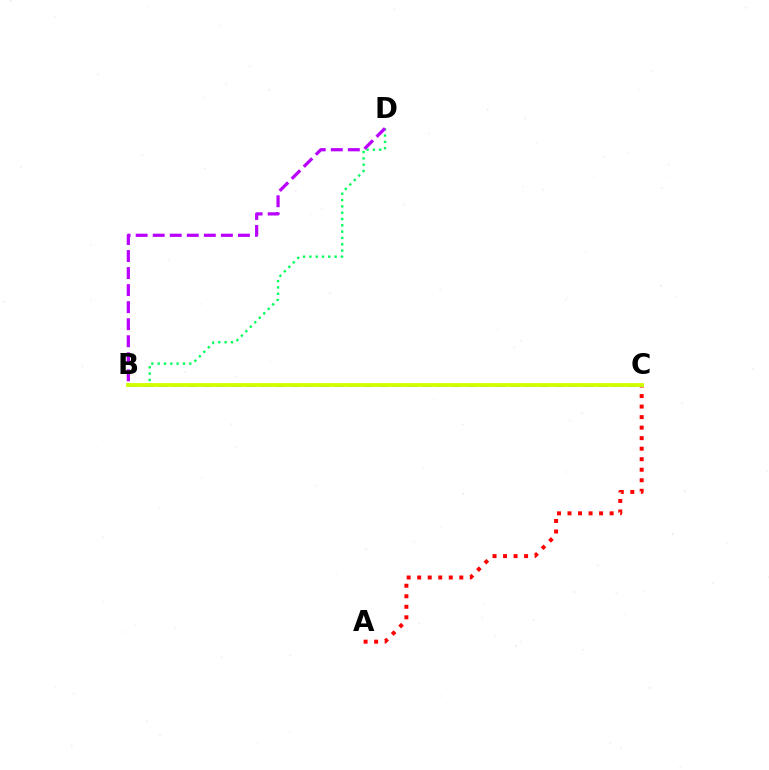{('B', 'D'): [{'color': '#00ff5c', 'line_style': 'dotted', 'thickness': 1.72}, {'color': '#b900ff', 'line_style': 'dashed', 'thickness': 2.32}], ('B', 'C'): [{'color': '#0074ff', 'line_style': 'dashed', 'thickness': 1.99}, {'color': '#d1ff00', 'line_style': 'solid', 'thickness': 2.77}], ('A', 'C'): [{'color': '#ff0000', 'line_style': 'dotted', 'thickness': 2.86}]}